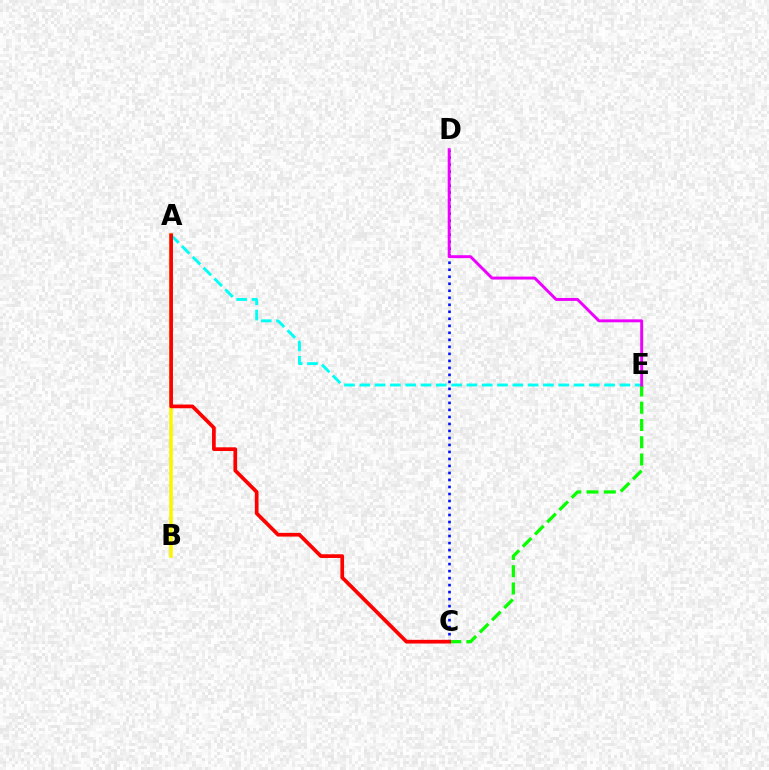{('A', 'E'): [{'color': '#00fff6', 'line_style': 'dashed', 'thickness': 2.08}], ('C', 'D'): [{'color': '#0010ff', 'line_style': 'dotted', 'thickness': 1.9}], ('C', 'E'): [{'color': '#08ff00', 'line_style': 'dashed', 'thickness': 2.35}], ('D', 'E'): [{'color': '#ee00ff', 'line_style': 'solid', 'thickness': 2.11}], ('A', 'B'): [{'color': '#fcf500', 'line_style': 'solid', 'thickness': 2.58}], ('A', 'C'): [{'color': '#ff0000', 'line_style': 'solid', 'thickness': 2.67}]}